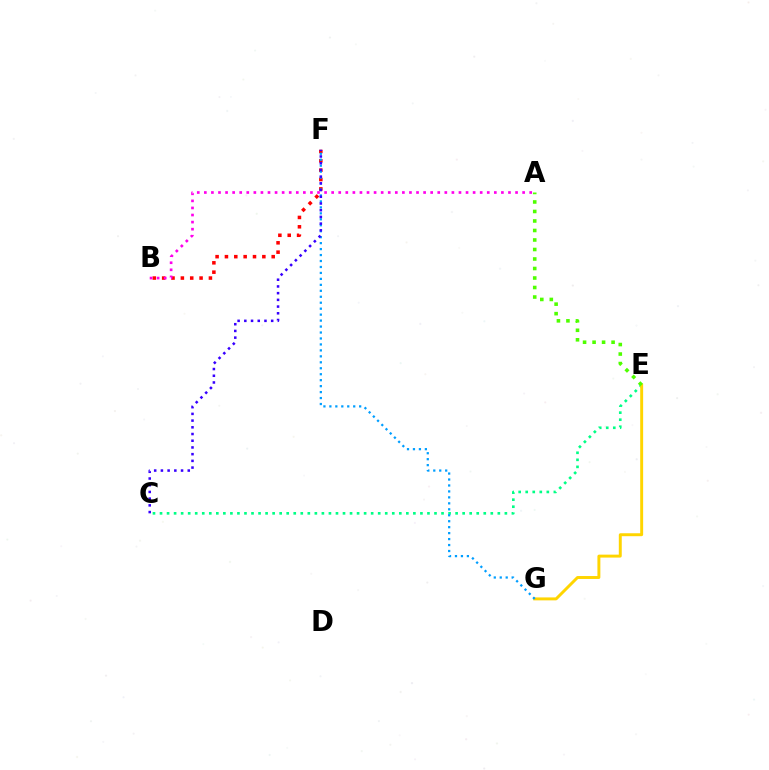{('C', 'E'): [{'color': '#00ff86', 'line_style': 'dotted', 'thickness': 1.91}], ('B', 'F'): [{'color': '#ff0000', 'line_style': 'dotted', 'thickness': 2.54}], ('E', 'G'): [{'color': '#ffd500', 'line_style': 'solid', 'thickness': 2.12}], ('F', 'G'): [{'color': '#009eff', 'line_style': 'dotted', 'thickness': 1.62}], ('C', 'F'): [{'color': '#3700ff', 'line_style': 'dotted', 'thickness': 1.82}], ('A', 'E'): [{'color': '#4fff00', 'line_style': 'dotted', 'thickness': 2.58}], ('A', 'B'): [{'color': '#ff00ed', 'line_style': 'dotted', 'thickness': 1.92}]}